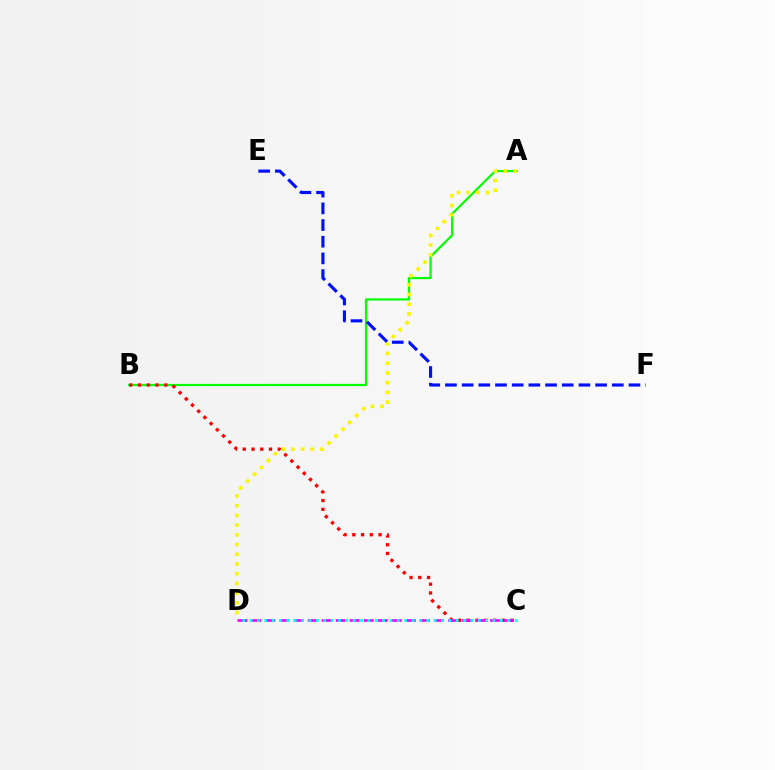{('A', 'B'): [{'color': '#08ff00', 'line_style': 'solid', 'thickness': 1.6}], ('B', 'C'): [{'color': '#ff0000', 'line_style': 'dotted', 'thickness': 2.38}], ('A', 'D'): [{'color': '#fcf500', 'line_style': 'dotted', 'thickness': 2.64}], ('C', 'D'): [{'color': '#ee00ff', 'line_style': 'dashed', 'thickness': 1.91}, {'color': '#00fff6', 'line_style': 'dotted', 'thickness': 2.0}], ('E', 'F'): [{'color': '#0010ff', 'line_style': 'dashed', 'thickness': 2.27}]}